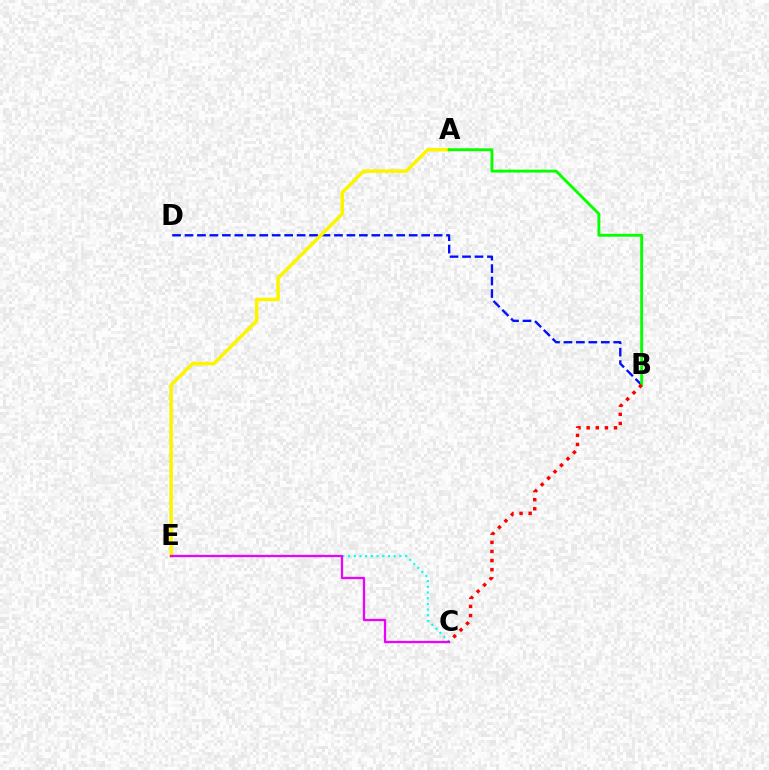{('B', 'D'): [{'color': '#0010ff', 'line_style': 'dashed', 'thickness': 1.69}], ('A', 'E'): [{'color': '#fcf500', 'line_style': 'solid', 'thickness': 2.53}], ('C', 'E'): [{'color': '#00fff6', 'line_style': 'dotted', 'thickness': 1.55}, {'color': '#ee00ff', 'line_style': 'solid', 'thickness': 1.63}], ('A', 'B'): [{'color': '#08ff00', 'line_style': 'solid', 'thickness': 2.07}], ('B', 'C'): [{'color': '#ff0000', 'line_style': 'dotted', 'thickness': 2.48}]}